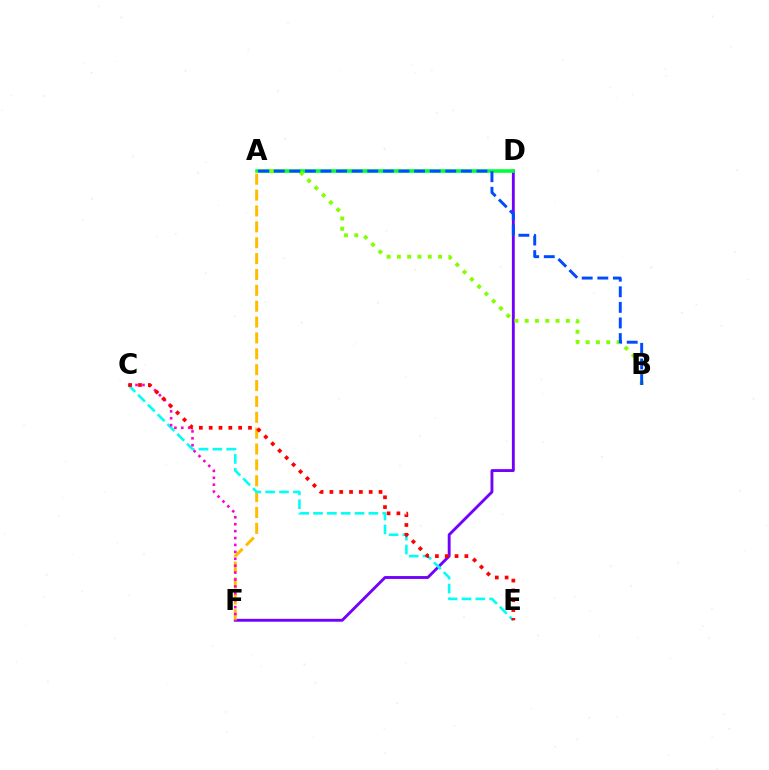{('D', 'F'): [{'color': '#7200ff', 'line_style': 'solid', 'thickness': 2.06}], ('A', 'F'): [{'color': '#ffbd00', 'line_style': 'dashed', 'thickness': 2.16}], ('A', 'D'): [{'color': '#00ff39', 'line_style': 'solid', 'thickness': 2.58}], ('C', 'E'): [{'color': '#00fff6', 'line_style': 'dashed', 'thickness': 1.88}, {'color': '#ff0000', 'line_style': 'dotted', 'thickness': 2.67}], ('A', 'B'): [{'color': '#84ff00', 'line_style': 'dotted', 'thickness': 2.8}, {'color': '#004bff', 'line_style': 'dashed', 'thickness': 2.12}], ('C', 'F'): [{'color': '#ff00cf', 'line_style': 'dotted', 'thickness': 1.88}]}